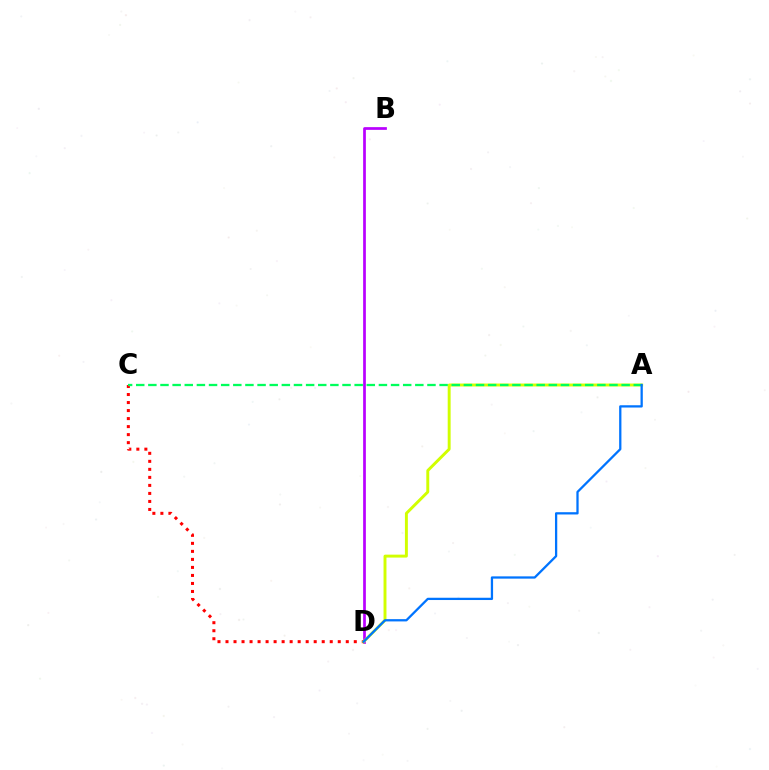{('C', 'D'): [{'color': '#ff0000', 'line_style': 'dotted', 'thickness': 2.18}], ('B', 'D'): [{'color': '#b900ff', 'line_style': 'solid', 'thickness': 1.96}], ('A', 'D'): [{'color': '#d1ff00', 'line_style': 'solid', 'thickness': 2.11}, {'color': '#0074ff', 'line_style': 'solid', 'thickness': 1.64}], ('A', 'C'): [{'color': '#00ff5c', 'line_style': 'dashed', 'thickness': 1.65}]}